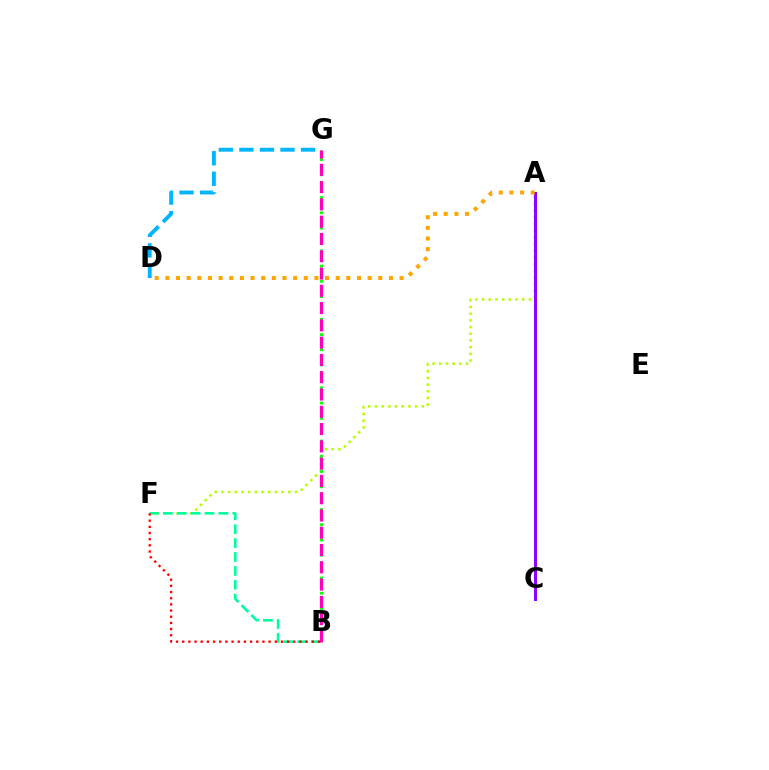{('A', 'F'): [{'color': '#b3ff00', 'line_style': 'dotted', 'thickness': 1.82}], ('A', 'C'): [{'color': '#0010ff', 'line_style': 'solid', 'thickness': 2.06}, {'color': '#9b00ff', 'line_style': 'solid', 'thickness': 1.99}], ('B', 'F'): [{'color': '#00ff9d', 'line_style': 'dashed', 'thickness': 1.89}, {'color': '#ff0000', 'line_style': 'dotted', 'thickness': 1.68}], ('B', 'G'): [{'color': '#08ff00', 'line_style': 'dotted', 'thickness': 2.07}, {'color': '#ff00bd', 'line_style': 'dashed', 'thickness': 2.35}], ('D', 'G'): [{'color': '#00b5ff', 'line_style': 'dashed', 'thickness': 2.79}], ('A', 'D'): [{'color': '#ffa500', 'line_style': 'dotted', 'thickness': 2.89}]}